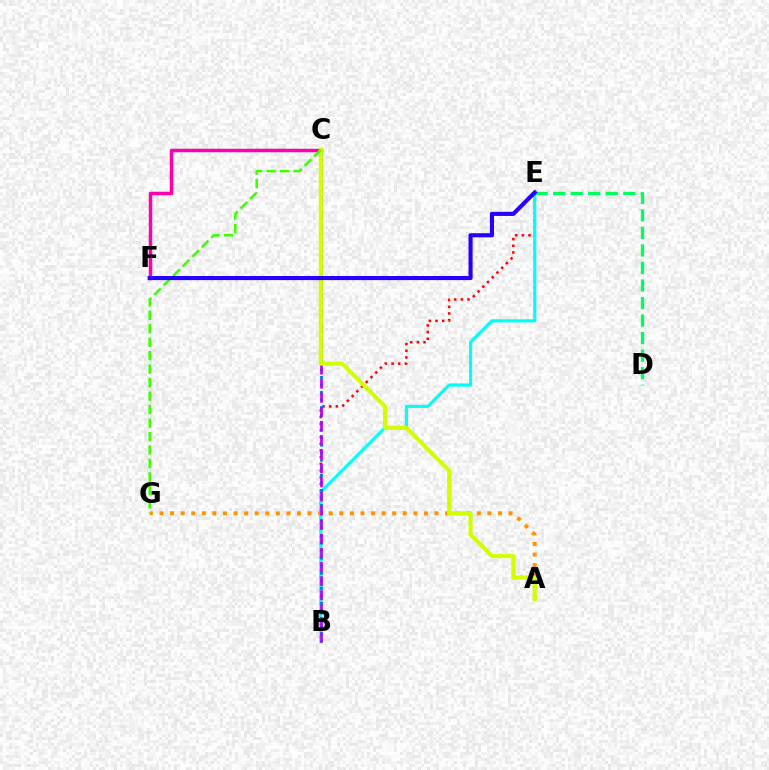{('B', 'E'): [{'color': '#ff0000', 'line_style': 'dotted', 'thickness': 1.81}, {'color': '#00fff6', 'line_style': 'solid', 'thickness': 2.26}], ('B', 'C'): [{'color': '#0074ff', 'line_style': 'dotted', 'thickness': 2.05}, {'color': '#b900ff', 'line_style': 'dashed', 'thickness': 1.92}], ('A', 'G'): [{'color': '#ff9400', 'line_style': 'dotted', 'thickness': 2.87}], ('C', 'F'): [{'color': '#ff00ac', 'line_style': 'solid', 'thickness': 2.51}], ('D', 'E'): [{'color': '#00ff5c', 'line_style': 'dashed', 'thickness': 2.38}], ('A', 'C'): [{'color': '#d1ff00', 'line_style': 'solid', 'thickness': 2.96}], ('C', 'G'): [{'color': '#3dff00', 'line_style': 'dashed', 'thickness': 1.83}], ('E', 'F'): [{'color': '#2500ff', 'line_style': 'solid', 'thickness': 2.96}]}